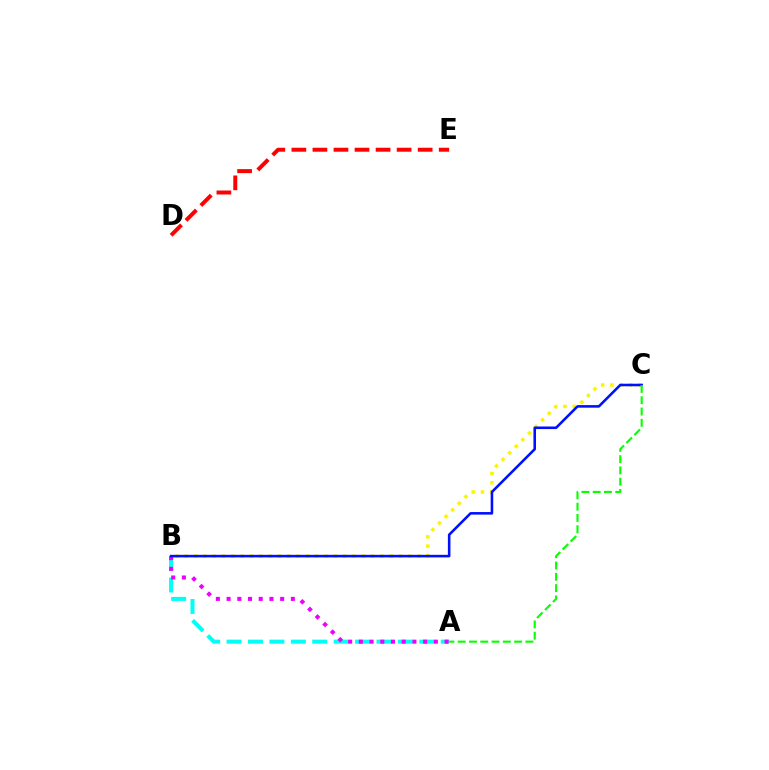{('A', 'B'): [{'color': '#00fff6', 'line_style': 'dashed', 'thickness': 2.91}, {'color': '#ee00ff', 'line_style': 'dotted', 'thickness': 2.91}], ('B', 'C'): [{'color': '#fcf500', 'line_style': 'dotted', 'thickness': 2.53}, {'color': '#0010ff', 'line_style': 'solid', 'thickness': 1.85}], ('A', 'C'): [{'color': '#08ff00', 'line_style': 'dashed', 'thickness': 1.53}], ('D', 'E'): [{'color': '#ff0000', 'line_style': 'dashed', 'thickness': 2.86}]}